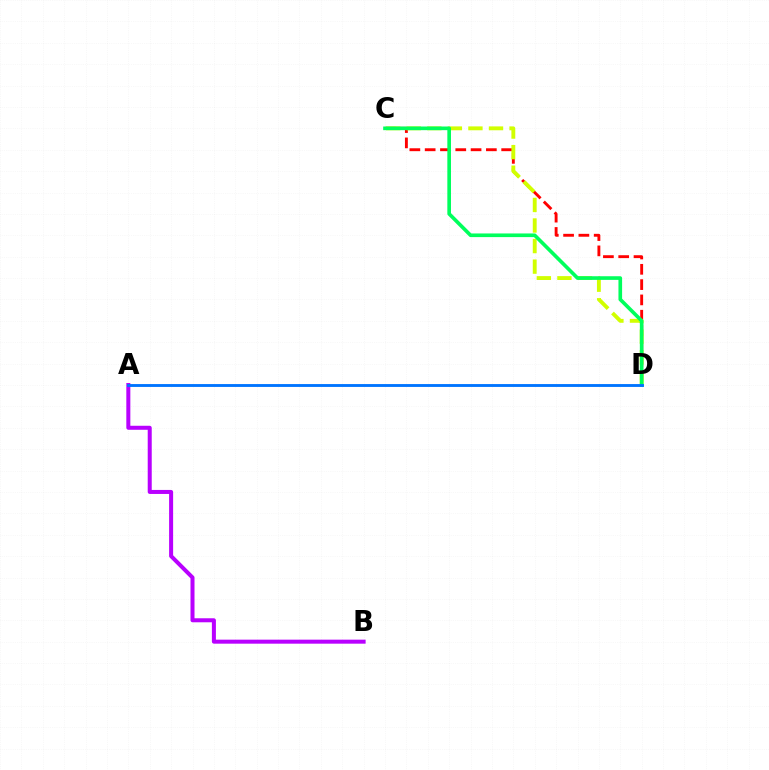{('C', 'D'): [{'color': '#ff0000', 'line_style': 'dashed', 'thickness': 2.08}, {'color': '#d1ff00', 'line_style': 'dashed', 'thickness': 2.79}, {'color': '#00ff5c', 'line_style': 'solid', 'thickness': 2.63}], ('A', 'B'): [{'color': '#b900ff', 'line_style': 'solid', 'thickness': 2.89}], ('A', 'D'): [{'color': '#0074ff', 'line_style': 'solid', 'thickness': 2.06}]}